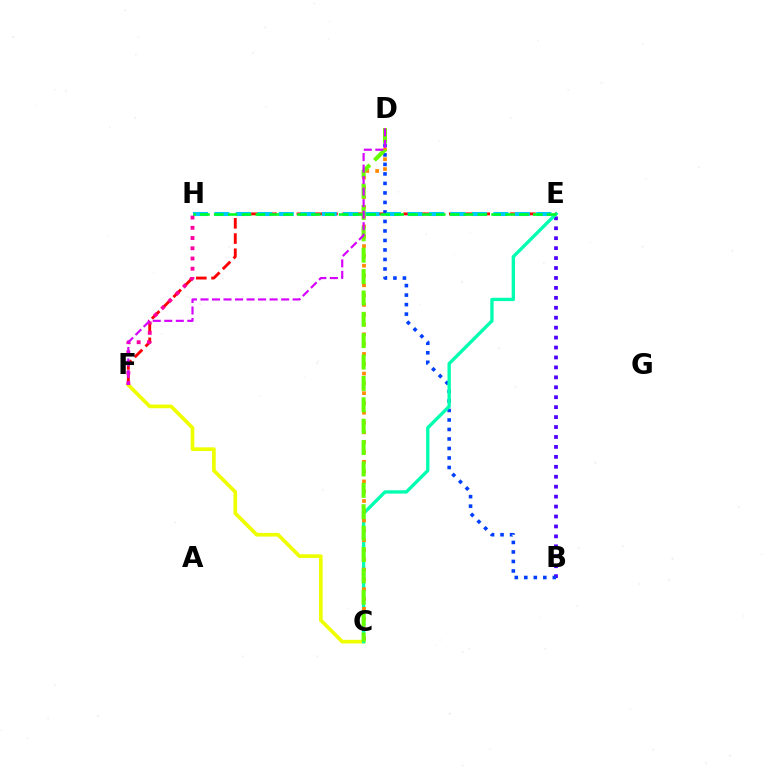{('B', 'E'): [{'color': '#4f00ff', 'line_style': 'dotted', 'thickness': 2.7}], ('B', 'D'): [{'color': '#003fff', 'line_style': 'dotted', 'thickness': 2.58}], ('C', 'F'): [{'color': '#eeff00', 'line_style': 'solid', 'thickness': 2.63}], ('C', 'E'): [{'color': '#00ffaf', 'line_style': 'solid', 'thickness': 2.4}], ('E', 'F'): [{'color': '#ff0000', 'line_style': 'dashed', 'thickness': 2.07}], ('E', 'H'): [{'color': '#00c7ff', 'line_style': 'dashed', 'thickness': 2.92}, {'color': '#00ff27', 'line_style': 'dashed', 'thickness': 1.88}], ('C', 'D'): [{'color': '#ff8800', 'line_style': 'dotted', 'thickness': 2.66}, {'color': '#66ff00', 'line_style': 'dashed', 'thickness': 2.9}], ('F', 'H'): [{'color': '#ff00a0', 'line_style': 'dotted', 'thickness': 2.78}], ('D', 'F'): [{'color': '#d600ff', 'line_style': 'dashed', 'thickness': 1.56}]}